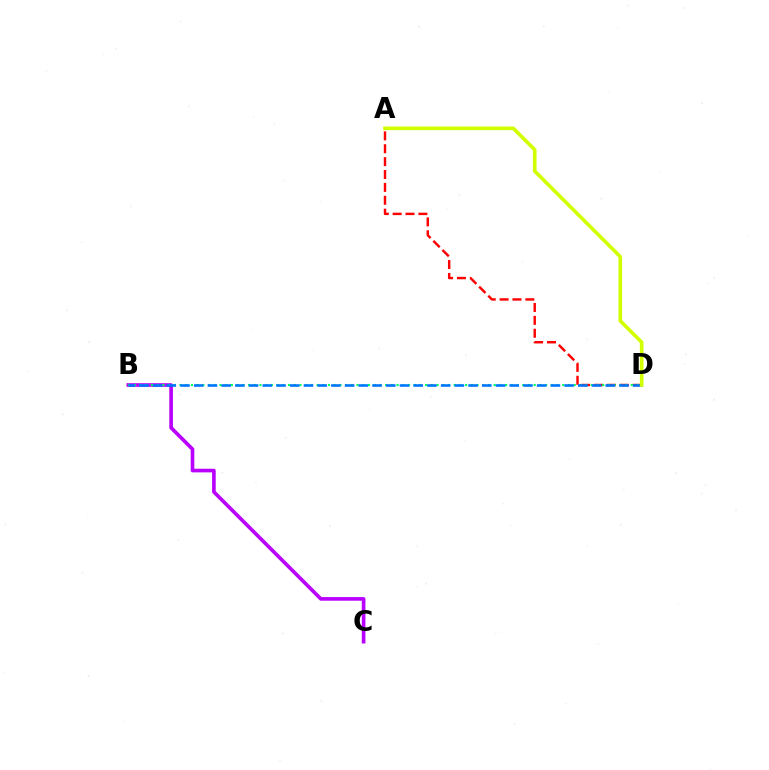{('B', 'C'): [{'color': '#b900ff', 'line_style': 'solid', 'thickness': 2.62}], ('A', 'D'): [{'color': '#ff0000', 'line_style': 'dashed', 'thickness': 1.75}, {'color': '#d1ff00', 'line_style': 'solid', 'thickness': 2.61}], ('B', 'D'): [{'color': '#00ff5c', 'line_style': 'dotted', 'thickness': 1.55}, {'color': '#0074ff', 'line_style': 'dashed', 'thickness': 1.86}]}